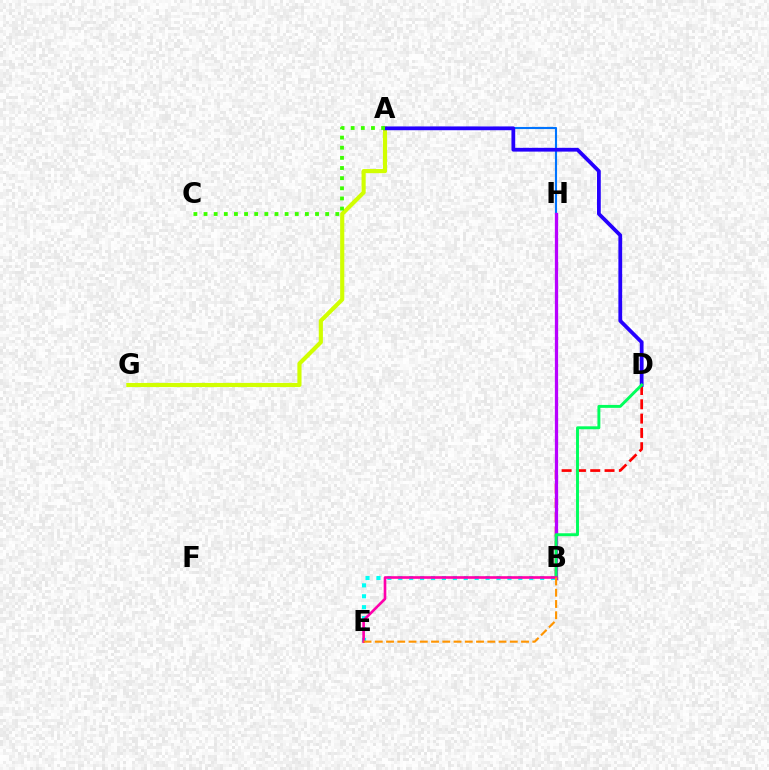{('B', 'D'): [{'color': '#ff0000', 'line_style': 'dashed', 'thickness': 1.94}, {'color': '#00ff5c', 'line_style': 'solid', 'thickness': 2.11}], ('A', 'G'): [{'color': '#d1ff00', 'line_style': 'solid', 'thickness': 2.98}], ('A', 'H'): [{'color': '#0074ff', 'line_style': 'solid', 'thickness': 1.53}], ('A', 'D'): [{'color': '#2500ff', 'line_style': 'solid', 'thickness': 2.72}], ('B', 'H'): [{'color': '#b900ff', 'line_style': 'solid', 'thickness': 2.36}], ('B', 'E'): [{'color': '#00fff6', 'line_style': 'dotted', 'thickness': 2.97}, {'color': '#ff00ac', 'line_style': 'solid', 'thickness': 1.9}, {'color': '#ff9400', 'line_style': 'dashed', 'thickness': 1.53}], ('A', 'C'): [{'color': '#3dff00', 'line_style': 'dotted', 'thickness': 2.75}]}